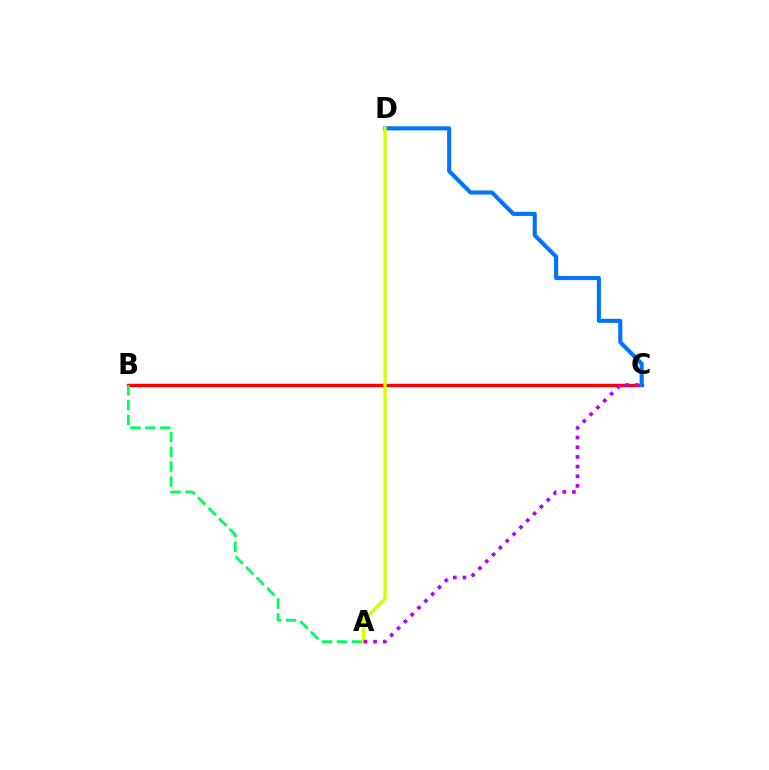{('B', 'C'): [{'color': '#ff0000', 'line_style': 'solid', 'thickness': 2.43}], ('C', 'D'): [{'color': '#0074ff', 'line_style': 'solid', 'thickness': 2.95}], ('A', 'D'): [{'color': '#d1ff00', 'line_style': 'solid', 'thickness': 2.42}], ('A', 'B'): [{'color': '#00ff5c', 'line_style': 'dashed', 'thickness': 2.02}], ('A', 'C'): [{'color': '#b900ff', 'line_style': 'dotted', 'thickness': 2.62}]}